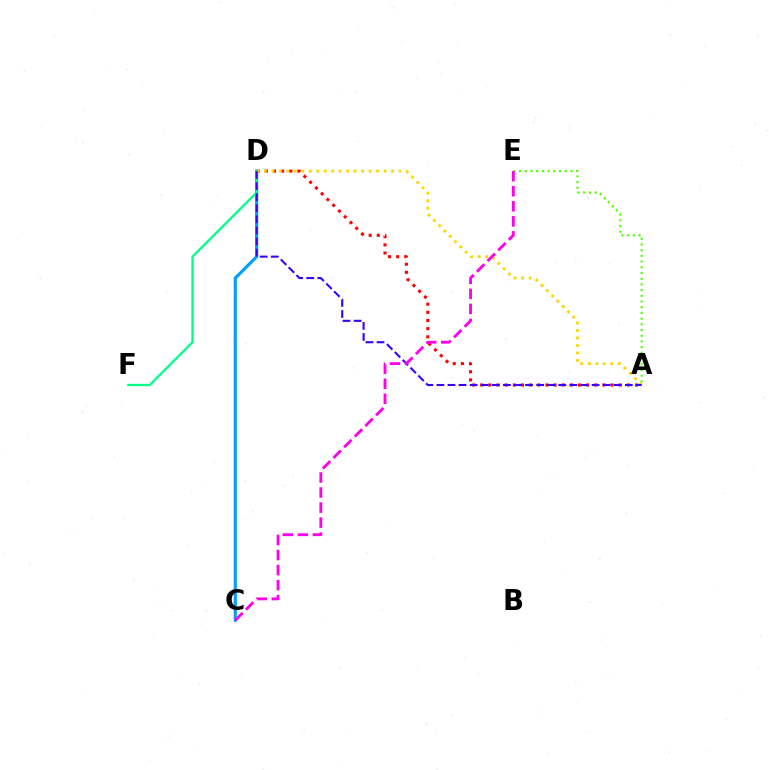{('C', 'D'): [{'color': '#009eff', 'line_style': 'solid', 'thickness': 2.25}], ('A', 'D'): [{'color': '#ff0000', 'line_style': 'dotted', 'thickness': 2.21}, {'color': '#ffd500', 'line_style': 'dotted', 'thickness': 2.03}, {'color': '#3700ff', 'line_style': 'dashed', 'thickness': 1.51}], ('D', 'F'): [{'color': '#00ff86', 'line_style': 'solid', 'thickness': 1.66}], ('A', 'E'): [{'color': '#4fff00', 'line_style': 'dotted', 'thickness': 1.55}], ('C', 'E'): [{'color': '#ff00ed', 'line_style': 'dashed', 'thickness': 2.04}]}